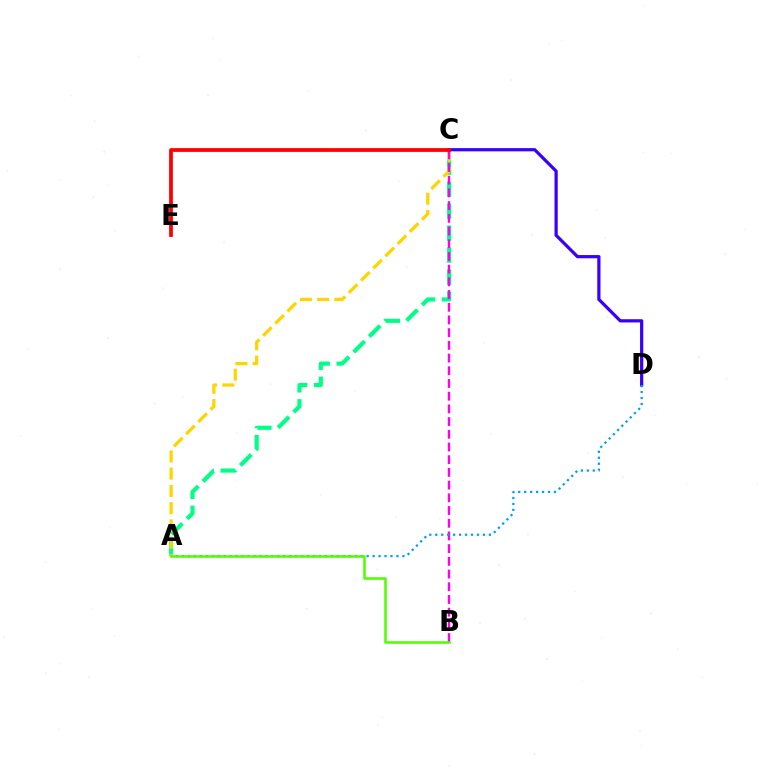{('A', 'C'): [{'color': '#00ff86', 'line_style': 'dashed', 'thickness': 2.99}, {'color': '#ffd500', 'line_style': 'dashed', 'thickness': 2.34}], ('B', 'C'): [{'color': '#ff00ed', 'line_style': 'dashed', 'thickness': 1.73}], ('C', 'D'): [{'color': '#3700ff', 'line_style': 'solid', 'thickness': 2.32}], ('A', 'D'): [{'color': '#009eff', 'line_style': 'dotted', 'thickness': 1.62}], ('C', 'E'): [{'color': '#ff0000', 'line_style': 'solid', 'thickness': 2.7}], ('A', 'B'): [{'color': '#4fff00', 'line_style': 'solid', 'thickness': 1.83}]}